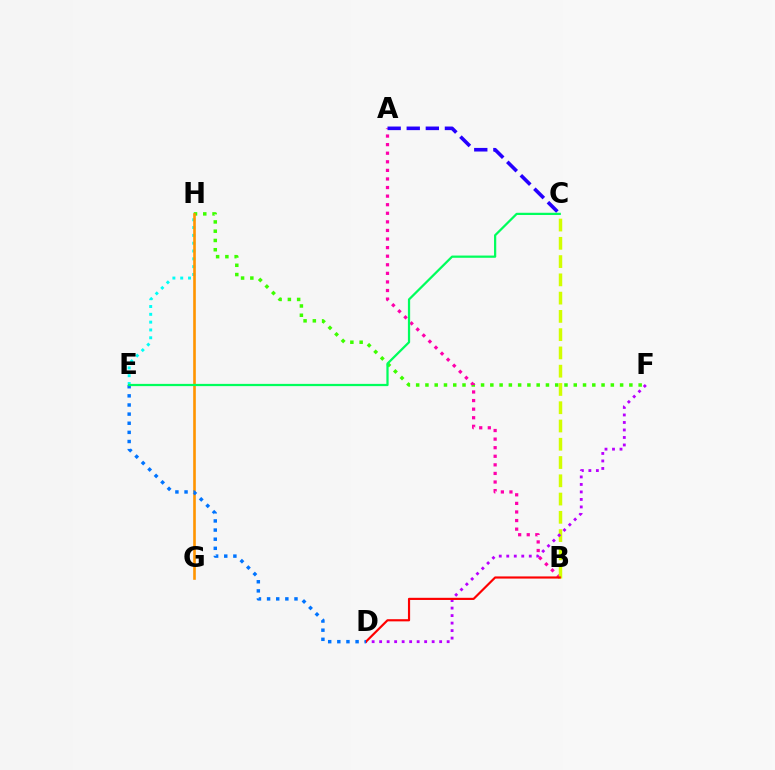{('F', 'H'): [{'color': '#3dff00', 'line_style': 'dotted', 'thickness': 2.52}], ('A', 'B'): [{'color': '#ff00ac', 'line_style': 'dotted', 'thickness': 2.33}], ('B', 'C'): [{'color': '#d1ff00', 'line_style': 'dashed', 'thickness': 2.48}], ('D', 'F'): [{'color': '#b900ff', 'line_style': 'dotted', 'thickness': 2.04}], ('B', 'D'): [{'color': '#ff0000', 'line_style': 'solid', 'thickness': 1.56}], ('E', 'H'): [{'color': '#00fff6', 'line_style': 'dotted', 'thickness': 2.12}], ('A', 'C'): [{'color': '#2500ff', 'line_style': 'dashed', 'thickness': 2.59}], ('G', 'H'): [{'color': '#ff9400', 'line_style': 'solid', 'thickness': 1.89}], ('D', 'E'): [{'color': '#0074ff', 'line_style': 'dotted', 'thickness': 2.48}], ('C', 'E'): [{'color': '#00ff5c', 'line_style': 'solid', 'thickness': 1.61}]}